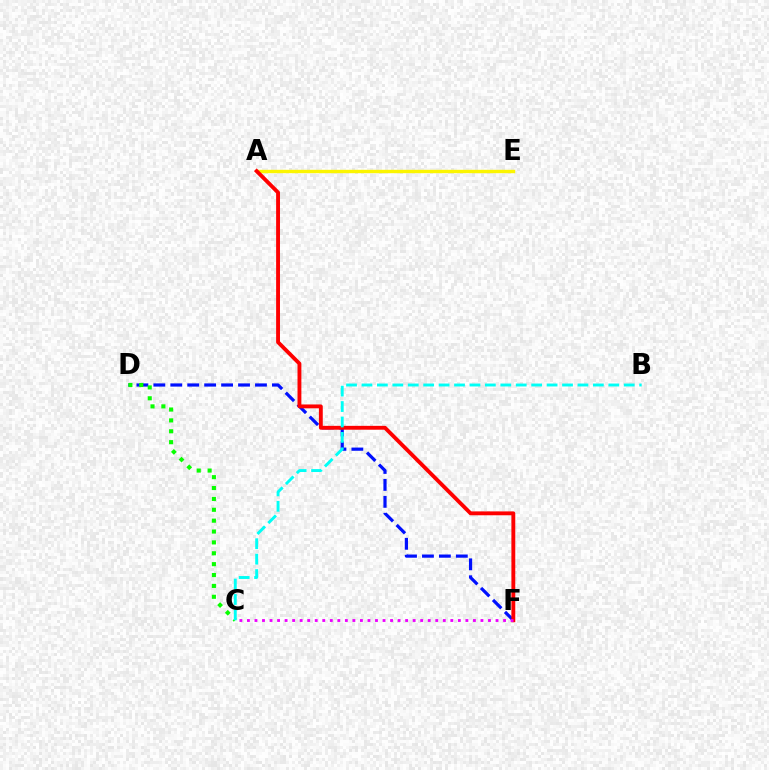{('D', 'F'): [{'color': '#0010ff', 'line_style': 'dashed', 'thickness': 2.3}], ('C', 'D'): [{'color': '#08ff00', 'line_style': 'dotted', 'thickness': 2.95}], ('A', 'E'): [{'color': '#fcf500', 'line_style': 'solid', 'thickness': 2.44}], ('A', 'F'): [{'color': '#ff0000', 'line_style': 'solid', 'thickness': 2.78}], ('B', 'C'): [{'color': '#00fff6', 'line_style': 'dashed', 'thickness': 2.1}], ('C', 'F'): [{'color': '#ee00ff', 'line_style': 'dotted', 'thickness': 2.05}]}